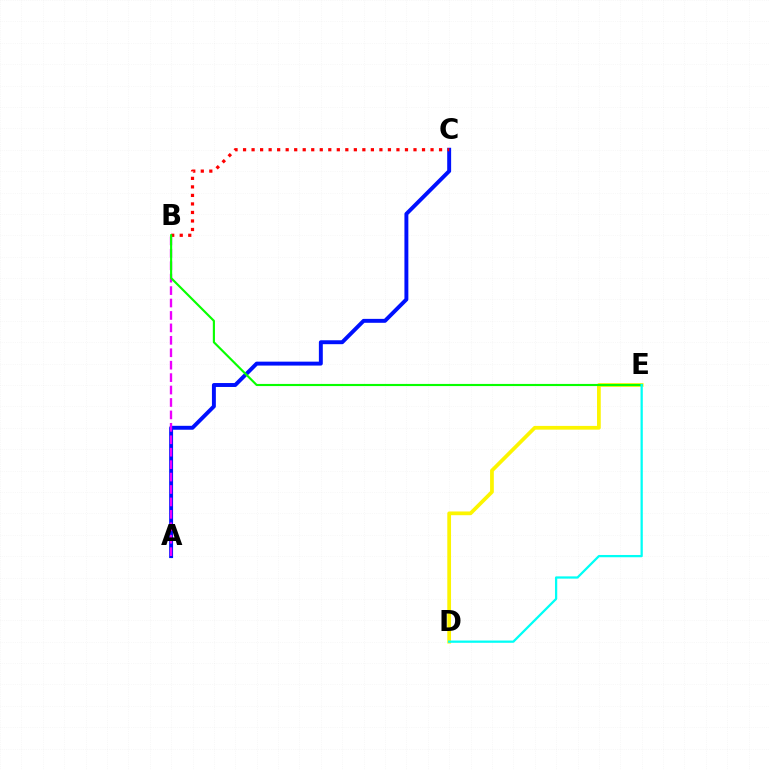{('A', 'C'): [{'color': '#0010ff', 'line_style': 'solid', 'thickness': 2.82}], ('A', 'B'): [{'color': '#ee00ff', 'line_style': 'dashed', 'thickness': 1.69}], ('D', 'E'): [{'color': '#fcf500', 'line_style': 'solid', 'thickness': 2.69}, {'color': '#00fff6', 'line_style': 'solid', 'thickness': 1.63}], ('B', 'C'): [{'color': '#ff0000', 'line_style': 'dotted', 'thickness': 2.32}], ('B', 'E'): [{'color': '#08ff00', 'line_style': 'solid', 'thickness': 1.54}]}